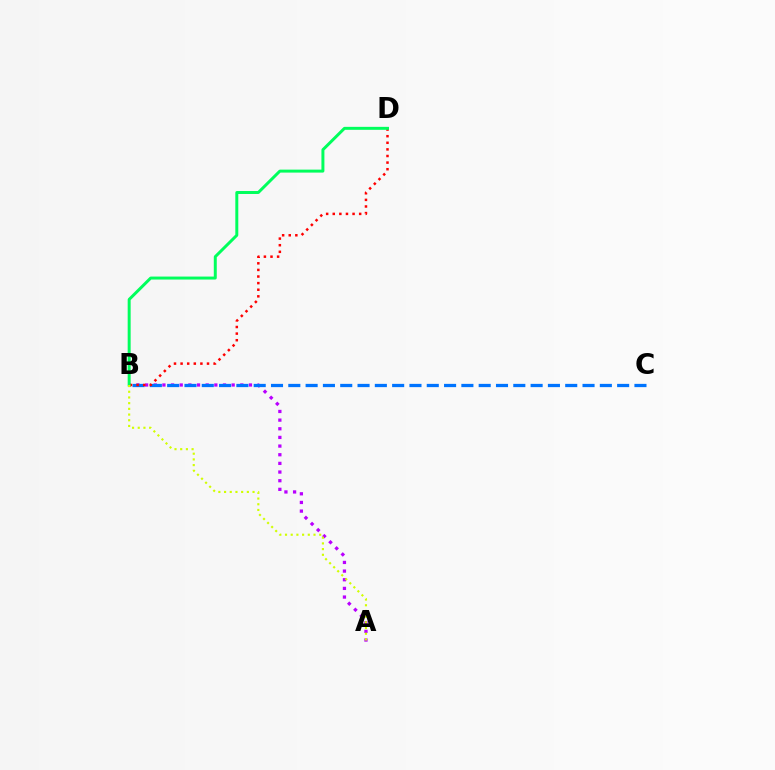{('A', 'B'): [{'color': '#b900ff', 'line_style': 'dotted', 'thickness': 2.35}, {'color': '#d1ff00', 'line_style': 'dotted', 'thickness': 1.55}], ('B', 'C'): [{'color': '#0074ff', 'line_style': 'dashed', 'thickness': 2.35}], ('B', 'D'): [{'color': '#ff0000', 'line_style': 'dotted', 'thickness': 1.79}, {'color': '#00ff5c', 'line_style': 'solid', 'thickness': 2.14}]}